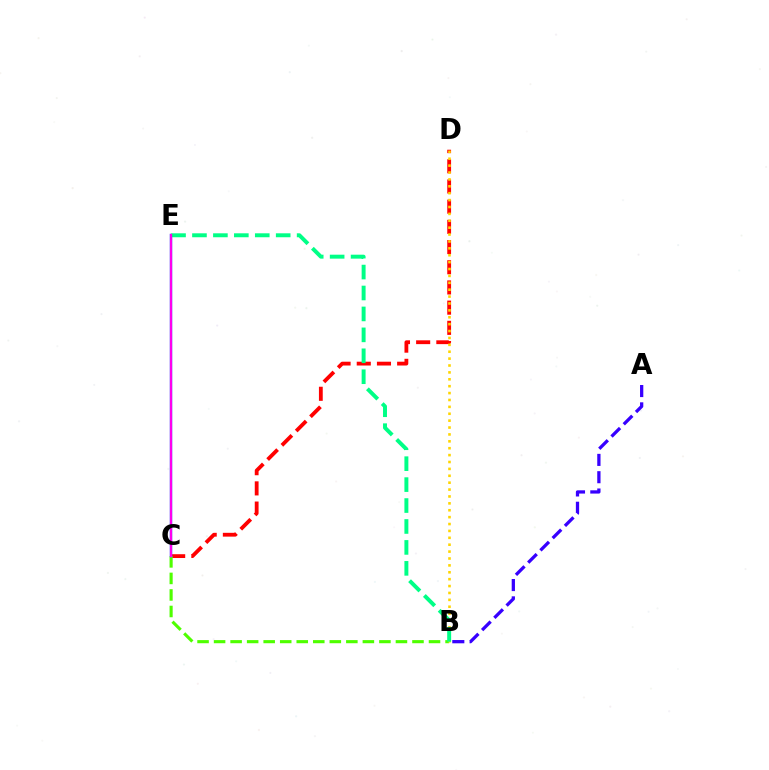{('C', 'D'): [{'color': '#ff0000', 'line_style': 'dashed', 'thickness': 2.74}], ('B', 'C'): [{'color': '#4fff00', 'line_style': 'dashed', 'thickness': 2.25}], ('C', 'E'): [{'color': '#009eff', 'line_style': 'solid', 'thickness': 1.73}, {'color': '#ff00ed', 'line_style': 'solid', 'thickness': 1.66}], ('A', 'B'): [{'color': '#3700ff', 'line_style': 'dashed', 'thickness': 2.35}], ('B', 'D'): [{'color': '#ffd500', 'line_style': 'dotted', 'thickness': 1.87}], ('B', 'E'): [{'color': '#00ff86', 'line_style': 'dashed', 'thickness': 2.84}]}